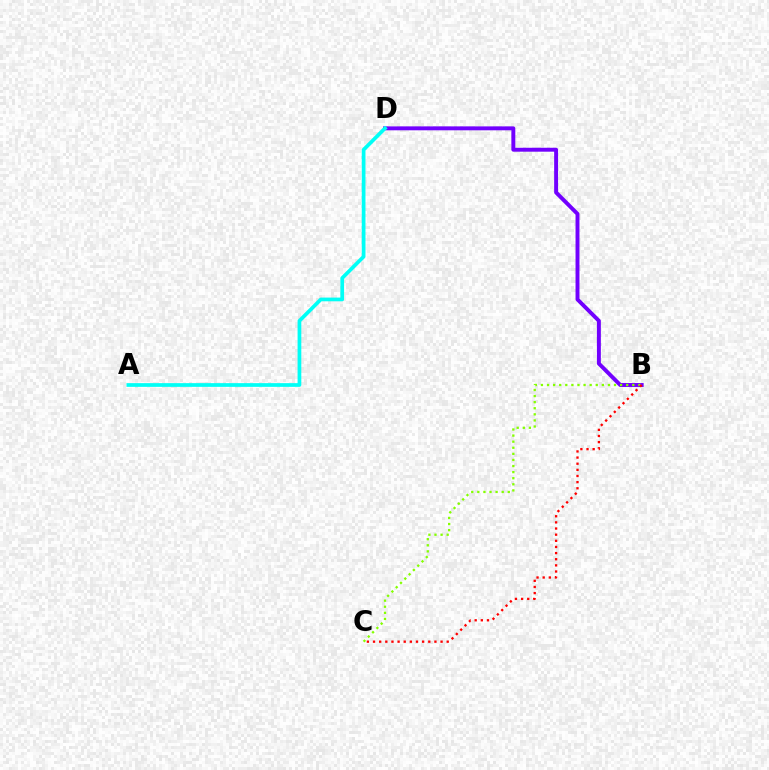{('B', 'D'): [{'color': '#7200ff', 'line_style': 'solid', 'thickness': 2.83}], ('B', 'C'): [{'color': '#84ff00', 'line_style': 'dotted', 'thickness': 1.65}, {'color': '#ff0000', 'line_style': 'dotted', 'thickness': 1.67}], ('A', 'D'): [{'color': '#00fff6', 'line_style': 'solid', 'thickness': 2.67}]}